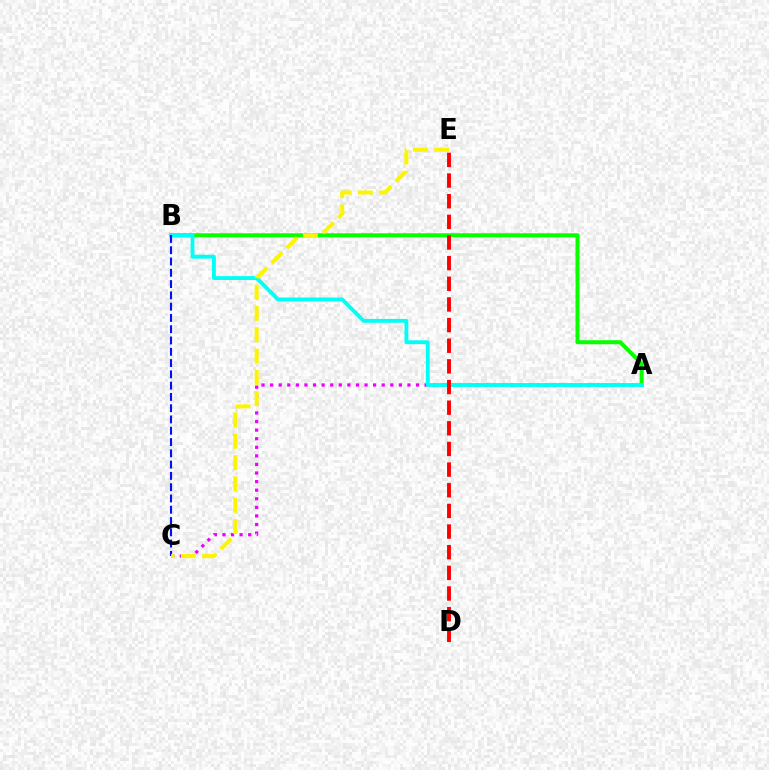{('A', 'C'): [{'color': '#ee00ff', 'line_style': 'dotted', 'thickness': 2.33}], ('A', 'B'): [{'color': '#08ff00', 'line_style': 'solid', 'thickness': 2.89}, {'color': '#00fff6', 'line_style': 'solid', 'thickness': 2.77}], ('B', 'C'): [{'color': '#0010ff', 'line_style': 'dashed', 'thickness': 1.53}], ('D', 'E'): [{'color': '#ff0000', 'line_style': 'dashed', 'thickness': 2.8}], ('C', 'E'): [{'color': '#fcf500', 'line_style': 'dashed', 'thickness': 2.9}]}